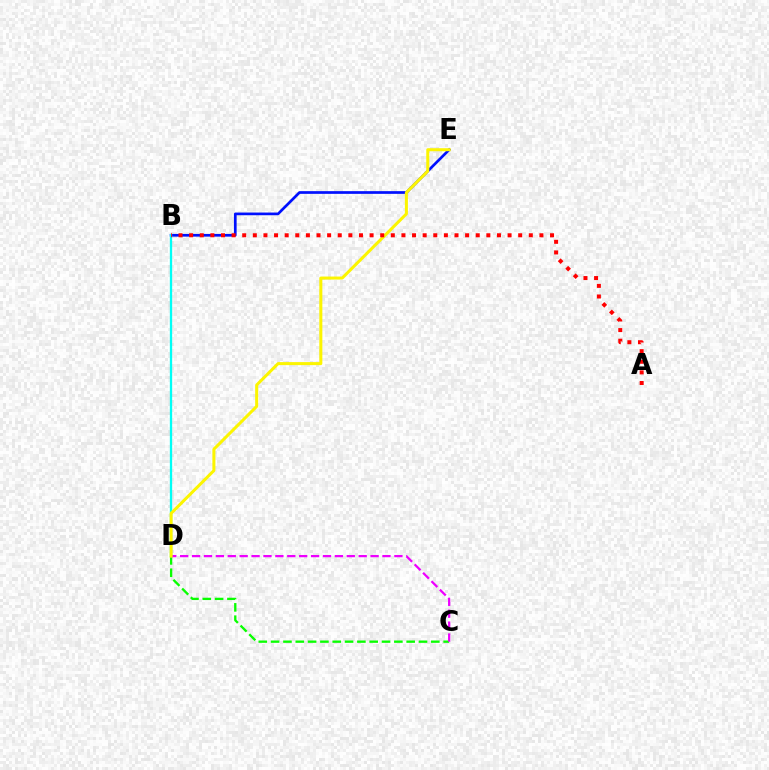{('B', 'E'): [{'color': '#0010ff', 'line_style': 'solid', 'thickness': 1.94}], ('C', 'D'): [{'color': '#08ff00', 'line_style': 'dashed', 'thickness': 1.67}, {'color': '#ee00ff', 'line_style': 'dashed', 'thickness': 1.62}], ('B', 'D'): [{'color': '#00fff6', 'line_style': 'solid', 'thickness': 1.66}], ('D', 'E'): [{'color': '#fcf500', 'line_style': 'solid', 'thickness': 2.18}], ('A', 'B'): [{'color': '#ff0000', 'line_style': 'dotted', 'thickness': 2.88}]}